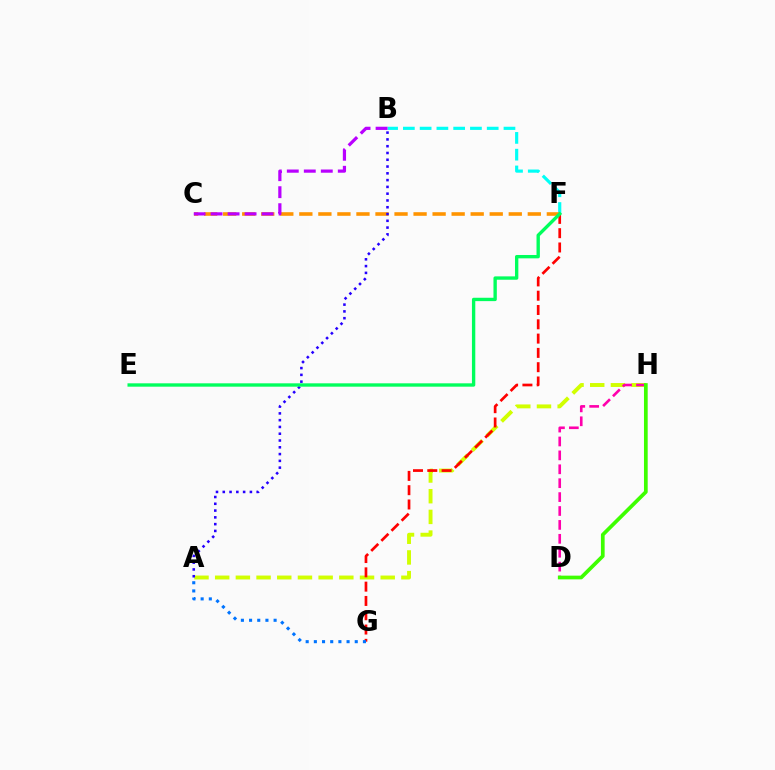{('B', 'F'): [{'color': '#00fff6', 'line_style': 'dashed', 'thickness': 2.28}], ('A', 'H'): [{'color': '#d1ff00', 'line_style': 'dashed', 'thickness': 2.81}], ('C', 'F'): [{'color': '#ff9400', 'line_style': 'dashed', 'thickness': 2.59}], ('B', 'C'): [{'color': '#b900ff', 'line_style': 'dashed', 'thickness': 2.31}], ('A', 'B'): [{'color': '#2500ff', 'line_style': 'dotted', 'thickness': 1.84}], ('F', 'G'): [{'color': '#ff0000', 'line_style': 'dashed', 'thickness': 1.94}], ('D', 'H'): [{'color': '#ff00ac', 'line_style': 'dashed', 'thickness': 1.89}, {'color': '#3dff00', 'line_style': 'solid', 'thickness': 2.67}], ('E', 'F'): [{'color': '#00ff5c', 'line_style': 'solid', 'thickness': 2.42}], ('A', 'G'): [{'color': '#0074ff', 'line_style': 'dotted', 'thickness': 2.22}]}